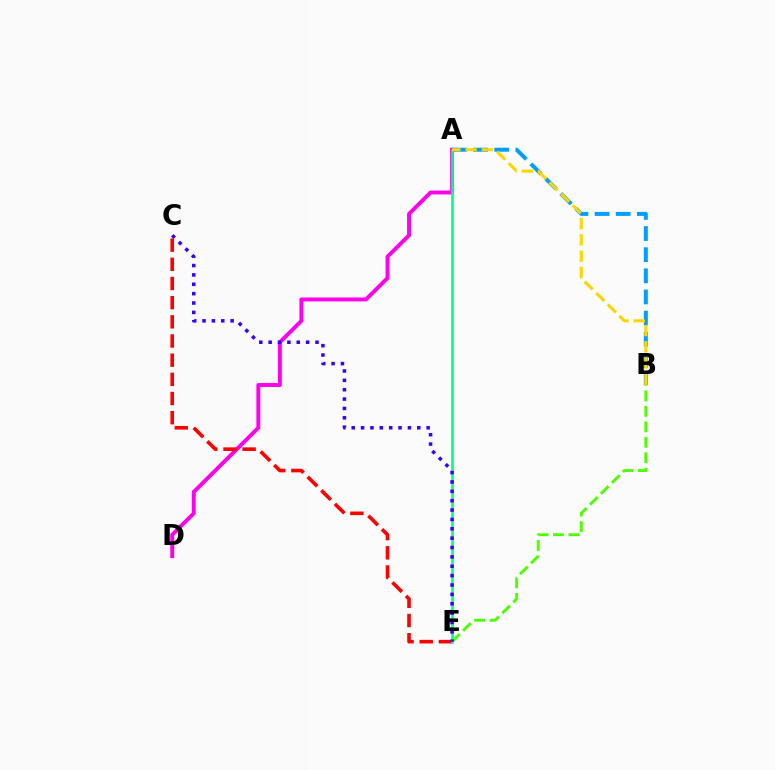{('A', 'B'): [{'color': '#009eff', 'line_style': 'dashed', 'thickness': 2.87}, {'color': '#ffd500', 'line_style': 'dashed', 'thickness': 2.21}], ('B', 'E'): [{'color': '#4fff00', 'line_style': 'dashed', 'thickness': 2.1}], ('A', 'D'): [{'color': '#ff00ed', 'line_style': 'solid', 'thickness': 2.81}], ('C', 'E'): [{'color': '#ff0000', 'line_style': 'dashed', 'thickness': 2.6}, {'color': '#3700ff', 'line_style': 'dotted', 'thickness': 2.54}], ('A', 'E'): [{'color': '#00ff86', 'line_style': 'solid', 'thickness': 1.88}]}